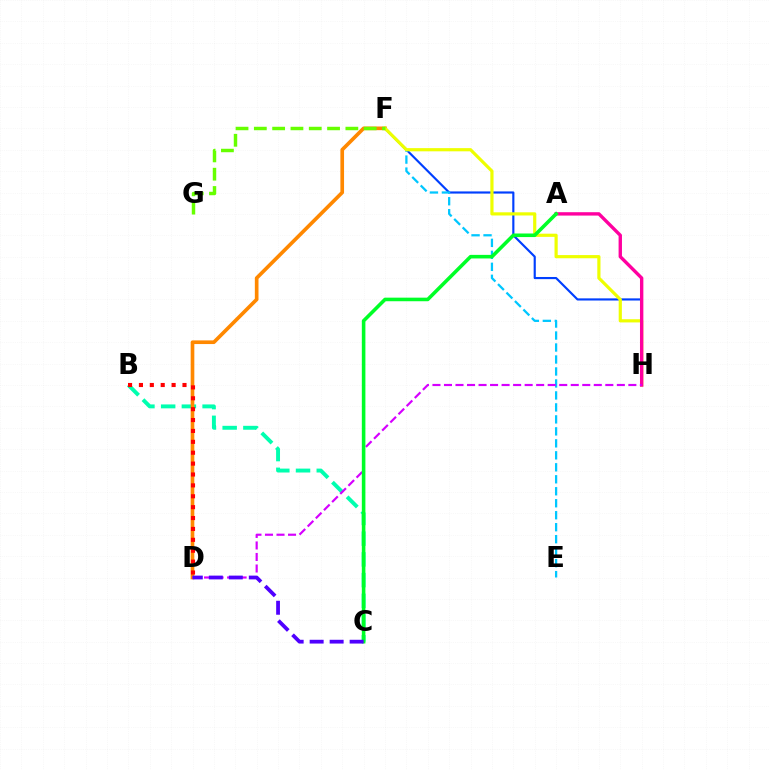{('B', 'C'): [{'color': '#00ffaf', 'line_style': 'dashed', 'thickness': 2.82}], ('D', 'F'): [{'color': '#ff8800', 'line_style': 'solid', 'thickness': 2.63}], ('F', 'H'): [{'color': '#003fff', 'line_style': 'solid', 'thickness': 1.55}, {'color': '#eeff00', 'line_style': 'solid', 'thickness': 2.29}], ('E', 'F'): [{'color': '#00c7ff', 'line_style': 'dashed', 'thickness': 1.63}], ('A', 'H'): [{'color': '#ff00a0', 'line_style': 'solid', 'thickness': 2.43}], ('B', 'D'): [{'color': '#ff0000', 'line_style': 'dotted', 'thickness': 2.96}], ('D', 'H'): [{'color': '#d600ff', 'line_style': 'dashed', 'thickness': 1.57}], ('A', 'C'): [{'color': '#00ff27', 'line_style': 'solid', 'thickness': 2.58}], ('F', 'G'): [{'color': '#66ff00', 'line_style': 'dashed', 'thickness': 2.49}], ('C', 'D'): [{'color': '#4f00ff', 'line_style': 'dashed', 'thickness': 2.72}]}